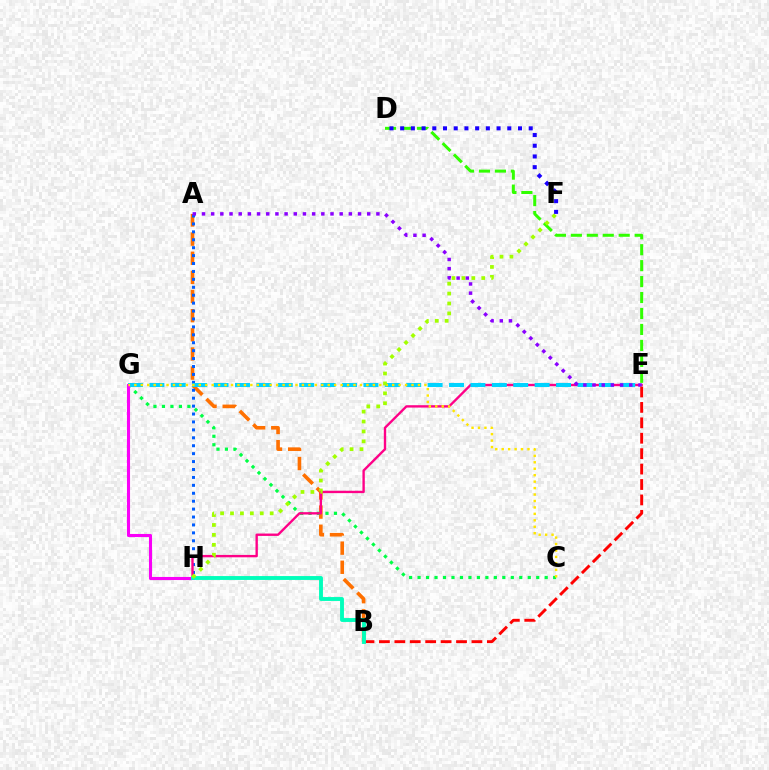{('A', 'B'): [{'color': '#ff7000', 'line_style': 'dashed', 'thickness': 2.6}], ('A', 'H'): [{'color': '#005dff', 'line_style': 'dotted', 'thickness': 2.15}], ('C', 'G'): [{'color': '#00ff45', 'line_style': 'dotted', 'thickness': 2.3}, {'color': '#ffe600', 'line_style': 'dotted', 'thickness': 1.75}], ('E', 'H'): [{'color': '#ff0088', 'line_style': 'solid', 'thickness': 1.71}], ('E', 'G'): [{'color': '#00d3ff', 'line_style': 'dashed', 'thickness': 2.91}], ('A', 'E'): [{'color': '#8a00ff', 'line_style': 'dotted', 'thickness': 2.49}], ('G', 'H'): [{'color': '#fa00f9', 'line_style': 'solid', 'thickness': 2.22}], ('B', 'E'): [{'color': '#ff0000', 'line_style': 'dashed', 'thickness': 2.09}], ('D', 'E'): [{'color': '#31ff00', 'line_style': 'dashed', 'thickness': 2.17}], ('B', 'H'): [{'color': '#00ffbb', 'line_style': 'solid', 'thickness': 2.79}], ('F', 'H'): [{'color': '#a2ff00', 'line_style': 'dotted', 'thickness': 2.69}], ('D', 'F'): [{'color': '#1900ff', 'line_style': 'dotted', 'thickness': 2.91}]}